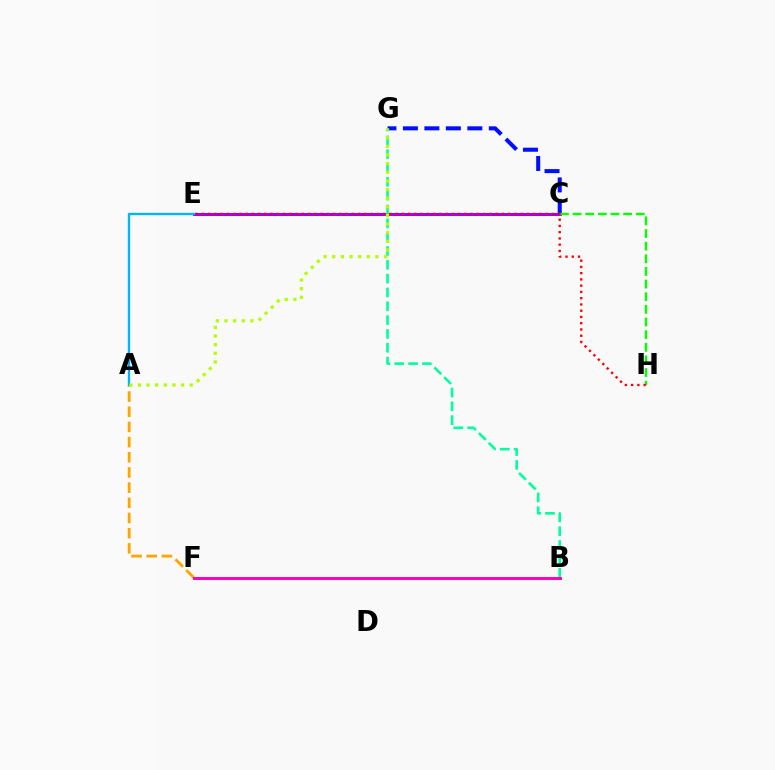{('C', 'E'): [{'color': '#9b00ff', 'line_style': 'solid', 'thickness': 2.17}], ('C', 'G'): [{'color': '#0010ff', 'line_style': 'dashed', 'thickness': 2.92}], ('B', 'G'): [{'color': '#00ff9d', 'line_style': 'dashed', 'thickness': 1.88}], ('A', 'F'): [{'color': '#ffa500', 'line_style': 'dashed', 'thickness': 2.06}], ('B', 'F'): [{'color': '#ff00bd', 'line_style': 'solid', 'thickness': 2.12}], ('A', 'E'): [{'color': '#00b5ff', 'line_style': 'solid', 'thickness': 1.7}], ('C', 'H'): [{'color': '#08ff00', 'line_style': 'dashed', 'thickness': 1.72}], ('A', 'G'): [{'color': '#b3ff00', 'line_style': 'dotted', 'thickness': 2.35}], ('E', 'H'): [{'color': '#ff0000', 'line_style': 'dotted', 'thickness': 1.7}]}